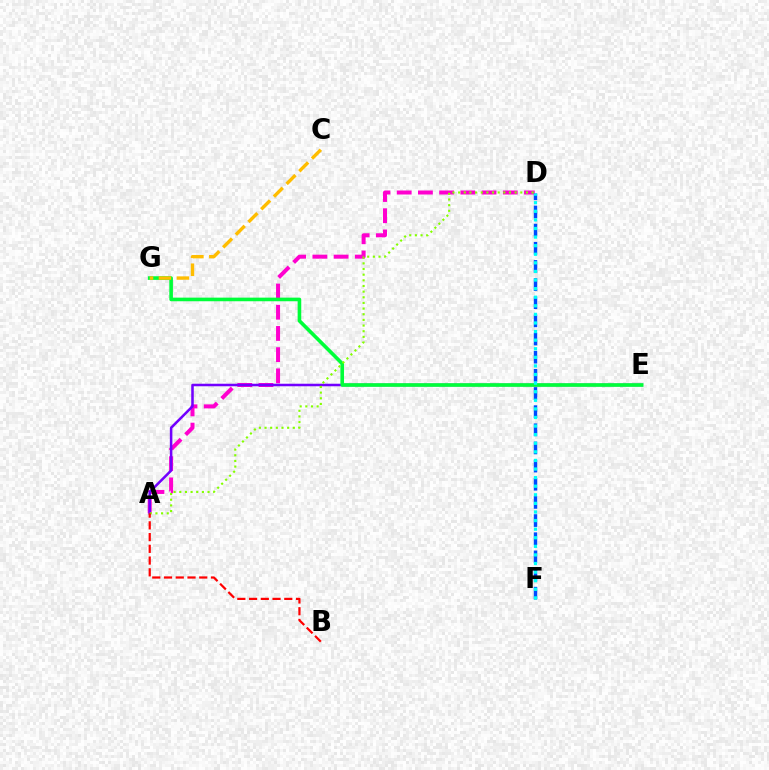{('A', 'D'): [{'color': '#ff00cf', 'line_style': 'dashed', 'thickness': 2.88}, {'color': '#84ff00', 'line_style': 'dotted', 'thickness': 1.54}], ('A', 'E'): [{'color': '#7200ff', 'line_style': 'solid', 'thickness': 1.82}], ('E', 'G'): [{'color': '#00ff39', 'line_style': 'solid', 'thickness': 2.6}], ('D', 'F'): [{'color': '#004bff', 'line_style': 'dashed', 'thickness': 2.47}, {'color': '#00fff6', 'line_style': 'dotted', 'thickness': 2.33}], ('C', 'G'): [{'color': '#ffbd00', 'line_style': 'dashed', 'thickness': 2.44}], ('A', 'B'): [{'color': '#ff0000', 'line_style': 'dashed', 'thickness': 1.59}]}